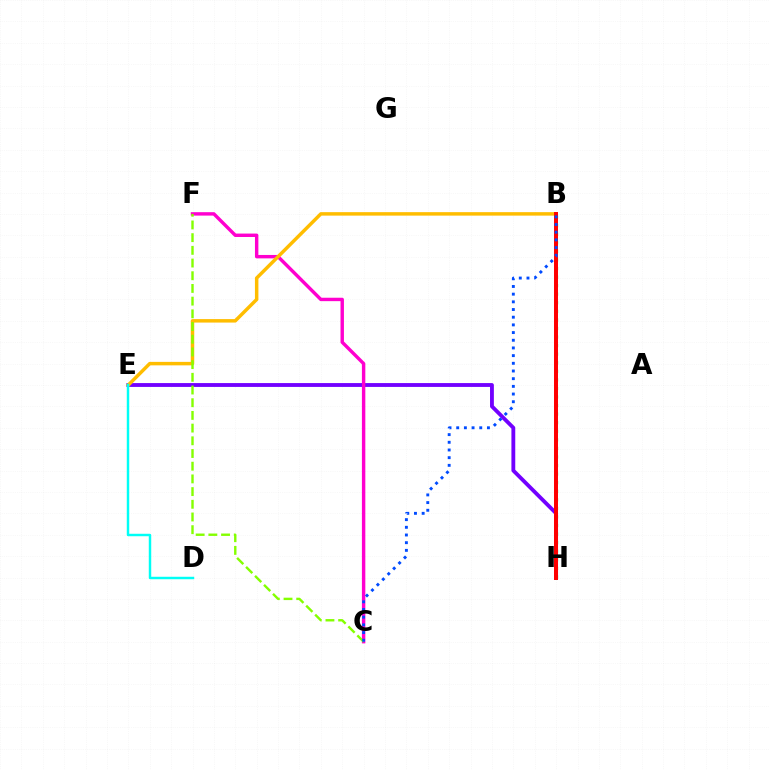{('E', 'H'): [{'color': '#7200ff', 'line_style': 'solid', 'thickness': 2.77}], ('C', 'F'): [{'color': '#ff00cf', 'line_style': 'solid', 'thickness': 2.46}, {'color': '#84ff00', 'line_style': 'dashed', 'thickness': 1.72}], ('B', 'E'): [{'color': '#ffbd00', 'line_style': 'solid', 'thickness': 2.5}], ('B', 'H'): [{'color': '#00ff39', 'line_style': 'dotted', 'thickness': 2.33}, {'color': '#ff0000', 'line_style': 'solid', 'thickness': 2.86}], ('B', 'C'): [{'color': '#004bff', 'line_style': 'dotted', 'thickness': 2.09}], ('D', 'E'): [{'color': '#00fff6', 'line_style': 'solid', 'thickness': 1.77}]}